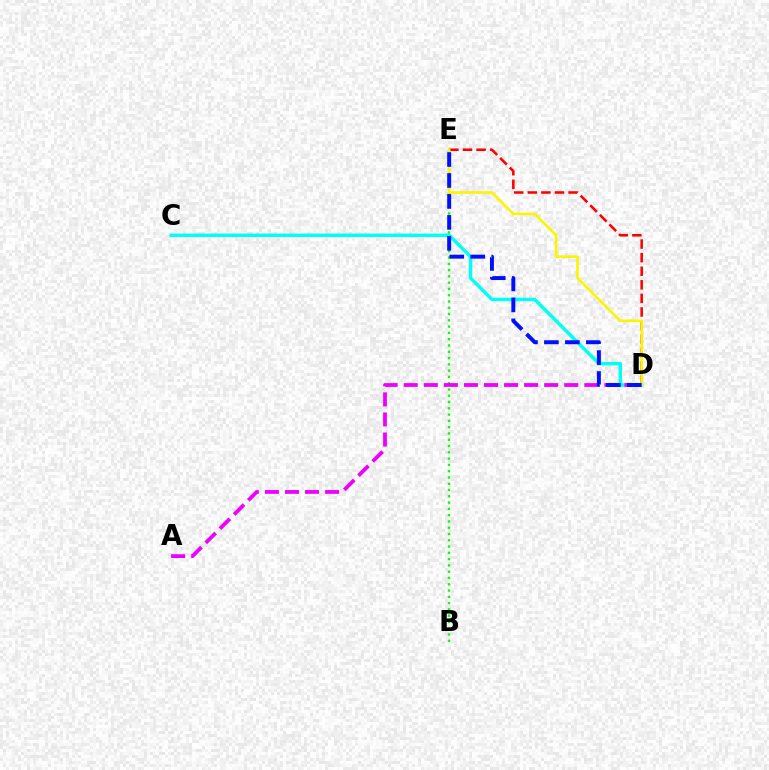{('C', 'D'): [{'color': '#00fff6', 'line_style': 'solid', 'thickness': 2.46}], ('D', 'E'): [{'color': '#ff0000', 'line_style': 'dashed', 'thickness': 1.85}, {'color': '#fcf500', 'line_style': 'solid', 'thickness': 1.87}, {'color': '#0010ff', 'line_style': 'dashed', 'thickness': 2.85}], ('B', 'E'): [{'color': '#08ff00', 'line_style': 'dotted', 'thickness': 1.71}], ('A', 'D'): [{'color': '#ee00ff', 'line_style': 'dashed', 'thickness': 2.73}]}